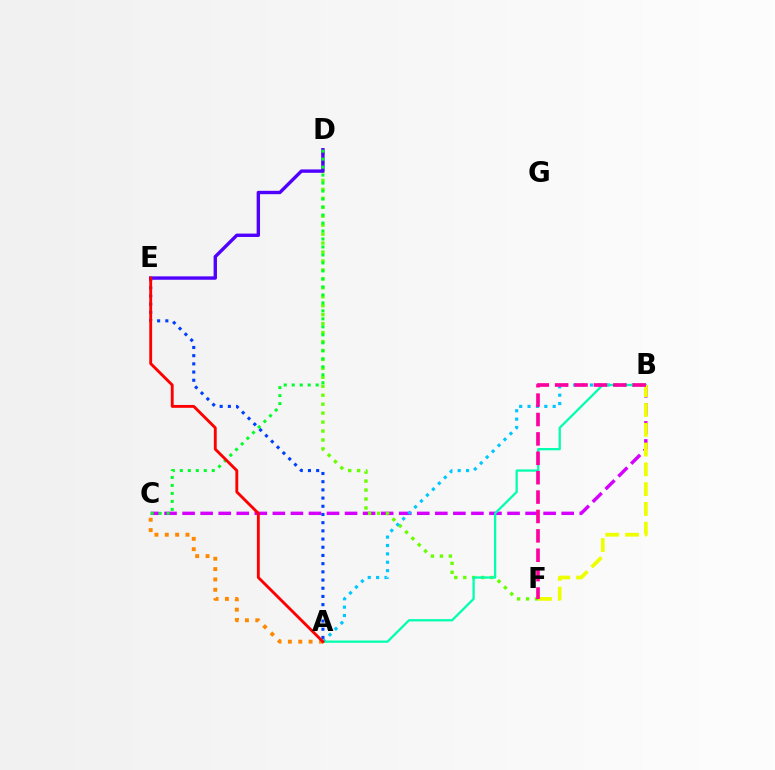{('B', 'C'): [{'color': '#d600ff', 'line_style': 'dashed', 'thickness': 2.45}], ('A', 'E'): [{'color': '#003fff', 'line_style': 'dotted', 'thickness': 2.23}, {'color': '#ff0000', 'line_style': 'solid', 'thickness': 2.06}], ('D', 'F'): [{'color': '#66ff00', 'line_style': 'dotted', 'thickness': 2.43}], ('D', 'E'): [{'color': '#4f00ff', 'line_style': 'solid', 'thickness': 2.43}], ('A', 'B'): [{'color': '#00c7ff', 'line_style': 'dotted', 'thickness': 2.28}, {'color': '#00ffaf', 'line_style': 'solid', 'thickness': 1.64}], ('C', 'D'): [{'color': '#00ff27', 'line_style': 'dotted', 'thickness': 2.17}], ('B', 'F'): [{'color': '#eeff00', 'line_style': 'dashed', 'thickness': 2.69}, {'color': '#ff00a0', 'line_style': 'dashed', 'thickness': 2.63}], ('A', 'C'): [{'color': '#ff8800', 'line_style': 'dotted', 'thickness': 2.81}]}